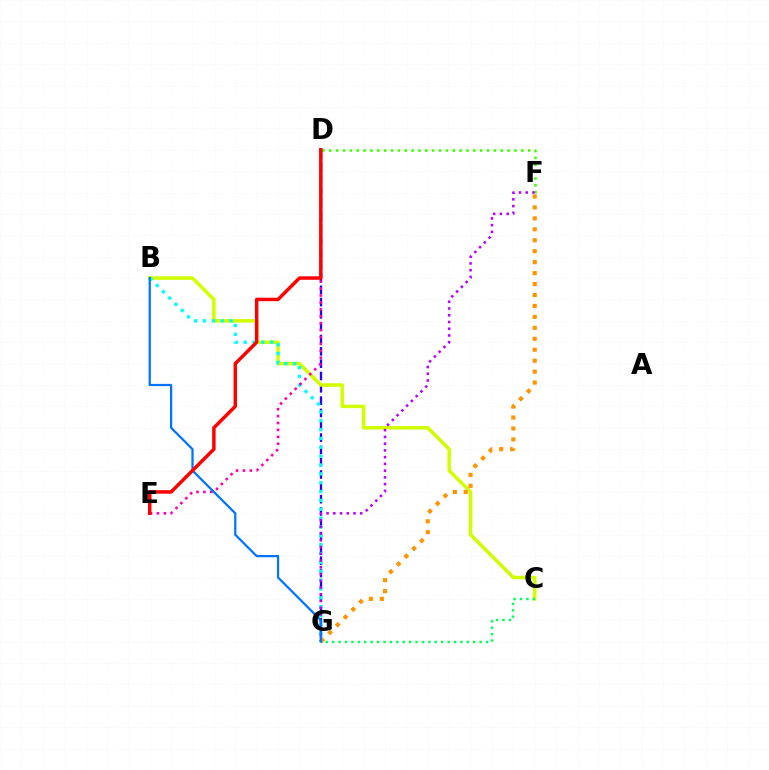{('D', 'G'): [{'color': '#2500ff', 'line_style': 'dashed', 'thickness': 1.67}], ('B', 'C'): [{'color': '#d1ff00', 'line_style': 'solid', 'thickness': 2.53}], ('F', 'G'): [{'color': '#ff9400', 'line_style': 'dotted', 'thickness': 2.97}, {'color': '#b900ff', 'line_style': 'dotted', 'thickness': 1.83}], ('B', 'G'): [{'color': '#00fff6', 'line_style': 'dotted', 'thickness': 2.41}, {'color': '#0074ff', 'line_style': 'solid', 'thickness': 1.62}], ('D', 'F'): [{'color': '#3dff00', 'line_style': 'dotted', 'thickness': 1.86}], ('C', 'G'): [{'color': '#00ff5c', 'line_style': 'dotted', 'thickness': 1.74}], ('D', 'E'): [{'color': '#ff00ac', 'line_style': 'dotted', 'thickness': 1.88}, {'color': '#ff0000', 'line_style': 'solid', 'thickness': 2.5}]}